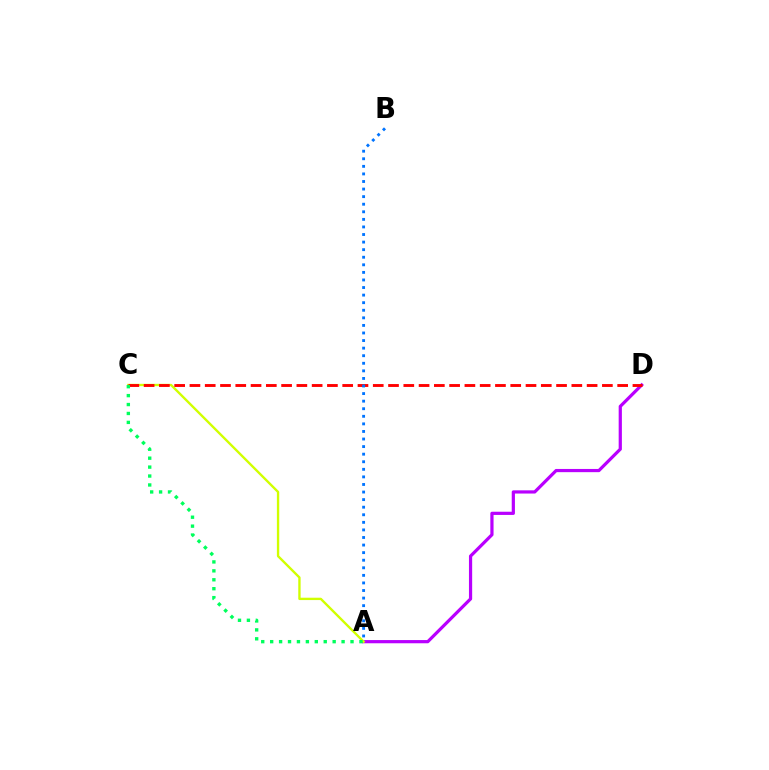{('A', 'D'): [{'color': '#b900ff', 'line_style': 'solid', 'thickness': 2.31}], ('A', 'C'): [{'color': '#d1ff00', 'line_style': 'solid', 'thickness': 1.7}, {'color': '#00ff5c', 'line_style': 'dotted', 'thickness': 2.43}], ('C', 'D'): [{'color': '#ff0000', 'line_style': 'dashed', 'thickness': 2.08}], ('A', 'B'): [{'color': '#0074ff', 'line_style': 'dotted', 'thickness': 2.06}]}